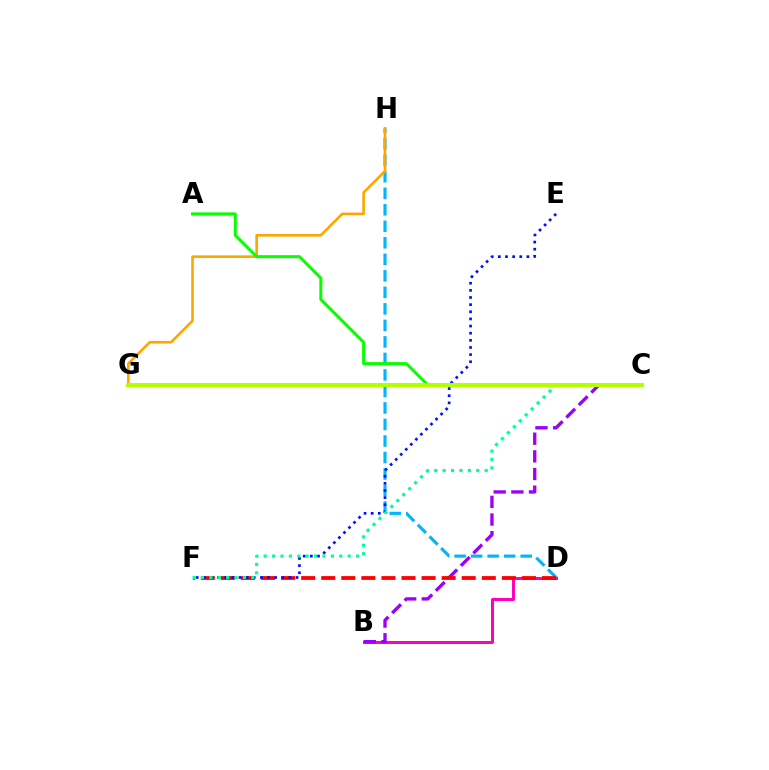{('B', 'D'): [{'color': '#ff00bd', 'line_style': 'solid', 'thickness': 2.16}], ('D', 'H'): [{'color': '#00b5ff', 'line_style': 'dashed', 'thickness': 2.24}], ('B', 'C'): [{'color': '#9b00ff', 'line_style': 'dashed', 'thickness': 2.4}], ('D', 'F'): [{'color': '#ff0000', 'line_style': 'dashed', 'thickness': 2.73}], ('G', 'H'): [{'color': '#ffa500', 'line_style': 'solid', 'thickness': 1.88}], ('E', 'F'): [{'color': '#0010ff', 'line_style': 'dotted', 'thickness': 1.94}], ('A', 'C'): [{'color': '#08ff00', 'line_style': 'solid', 'thickness': 2.17}], ('C', 'F'): [{'color': '#00ff9d', 'line_style': 'dotted', 'thickness': 2.28}], ('C', 'G'): [{'color': '#b3ff00', 'line_style': 'solid', 'thickness': 2.93}]}